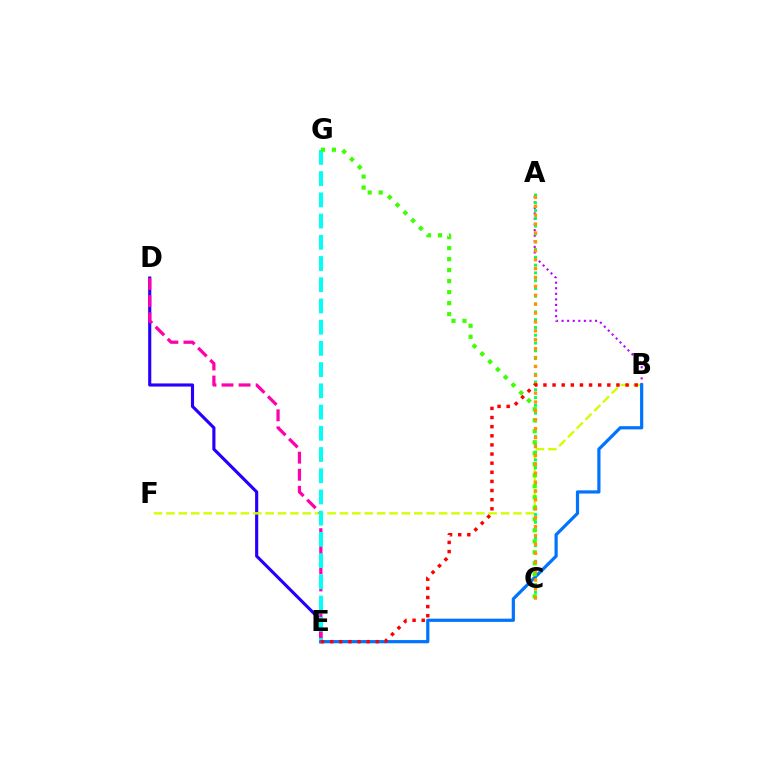{('D', 'E'): [{'color': '#2500ff', 'line_style': 'solid', 'thickness': 2.25}, {'color': '#ff00ac', 'line_style': 'dashed', 'thickness': 2.32}], ('B', 'F'): [{'color': '#d1ff00', 'line_style': 'dashed', 'thickness': 1.68}], ('A', 'B'): [{'color': '#b900ff', 'line_style': 'dotted', 'thickness': 1.52}], ('A', 'C'): [{'color': '#00ff5c', 'line_style': 'dotted', 'thickness': 2.12}, {'color': '#ff9400', 'line_style': 'dotted', 'thickness': 2.42}], ('E', 'G'): [{'color': '#00fff6', 'line_style': 'dashed', 'thickness': 2.88}], ('B', 'E'): [{'color': '#0074ff', 'line_style': 'solid', 'thickness': 2.31}, {'color': '#ff0000', 'line_style': 'dotted', 'thickness': 2.48}], ('C', 'G'): [{'color': '#3dff00', 'line_style': 'dotted', 'thickness': 2.99}]}